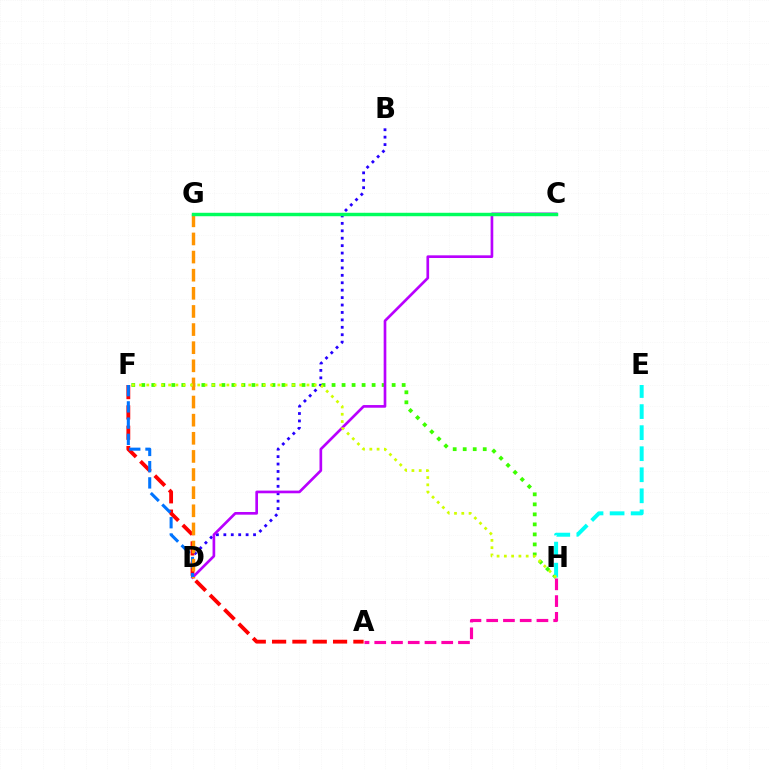{('A', 'F'): [{'color': '#ff0000', 'line_style': 'dashed', 'thickness': 2.76}], ('B', 'D'): [{'color': '#2500ff', 'line_style': 'dotted', 'thickness': 2.02}], ('F', 'H'): [{'color': '#3dff00', 'line_style': 'dotted', 'thickness': 2.72}, {'color': '#d1ff00', 'line_style': 'dotted', 'thickness': 1.98}], ('E', 'H'): [{'color': '#00fff6', 'line_style': 'dashed', 'thickness': 2.86}], ('C', 'D'): [{'color': '#b900ff', 'line_style': 'solid', 'thickness': 1.92}], ('D', 'F'): [{'color': '#0074ff', 'line_style': 'dashed', 'thickness': 2.21}], ('D', 'G'): [{'color': '#ff9400', 'line_style': 'dashed', 'thickness': 2.46}], ('C', 'G'): [{'color': '#00ff5c', 'line_style': 'solid', 'thickness': 2.48}], ('A', 'H'): [{'color': '#ff00ac', 'line_style': 'dashed', 'thickness': 2.27}]}